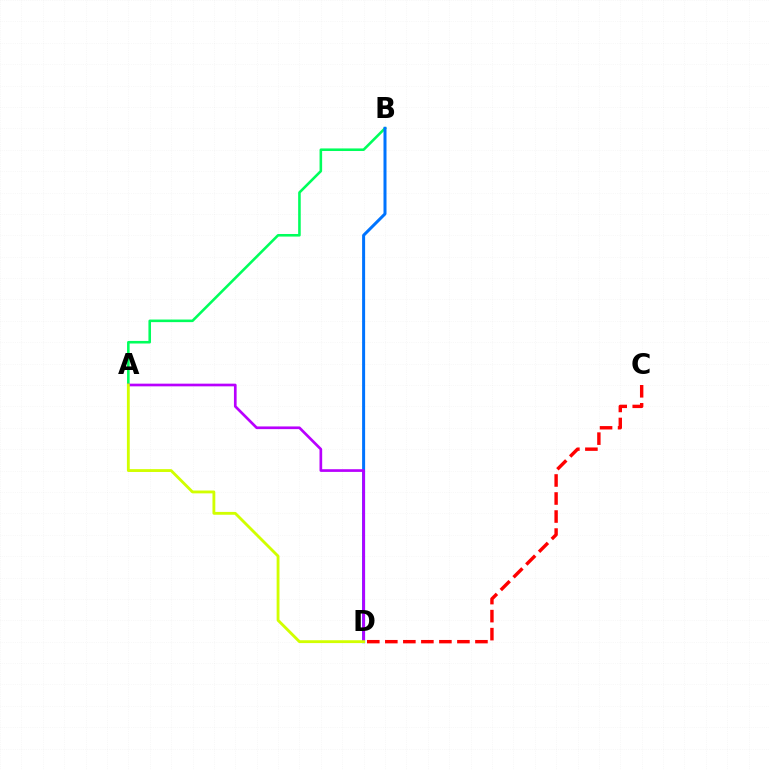{('C', 'D'): [{'color': '#ff0000', 'line_style': 'dashed', 'thickness': 2.45}], ('A', 'B'): [{'color': '#00ff5c', 'line_style': 'solid', 'thickness': 1.86}], ('B', 'D'): [{'color': '#0074ff', 'line_style': 'solid', 'thickness': 2.17}], ('A', 'D'): [{'color': '#b900ff', 'line_style': 'solid', 'thickness': 1.93}, {'color': '#d1ff00', 'line_style': 'solid', 'thickness': 2.05}]}